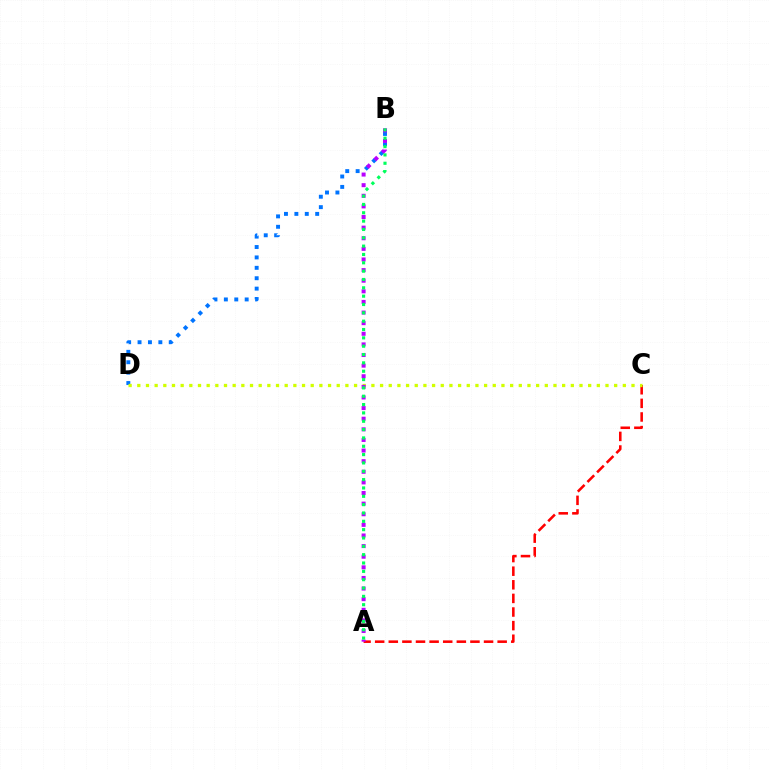{('B', 'D'): [{'color': '#0074ff', 'line_style': 'dotted', 'thickness': 2.83}], ('A', 'C'): [{'color': '#ff0000', 'line_style': 'dashed', 'thickness': 1.85}], ('C', 'D'): [{'color': '#d1ff00', 'line_style': 'dotted', 'thickness': 2.36}], ('A', 'B'): [{'color': '#b900ff', 'line_style': 'dotted', 'thickness': 2.88}, {'color': '#00ff5c', 'line_style': 'dotted', 'thickness': 2.27}]}